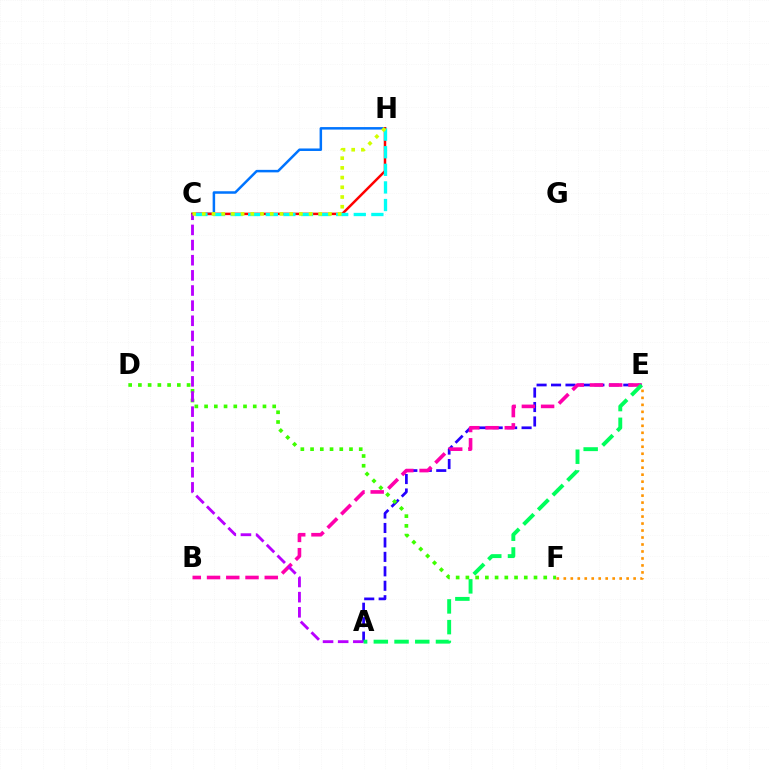{('A', 'E'): [{'color': '#2500ff', 'line_style': 'dashed', 'thickness': 1.96}, {'color': '#00ff5c', 'line_style': 'dashed', 'thickness': 2.81}], ('D', 'F'): [{'color': '#3dff00', 'line_style': 'dotted', 'thickness': 2.64}], ('E', 'F'): [{'color': '#ff9400', 'line_style': 'dotted', 'thickness': 1.9}], ('C', 'H'): [{'color': '#0074ff', 'line_style': 'solid', 'thickness': 1.8}, {'color': '#ff0000', 'line_style': 'solid', 'thickness': 1.8}, {'color': '#00fff6', 'line_style': 'dashed', 'thickness': 2.39}, {'color': '#d1ff00', 'line_style': 'dotted', 'thickness': 2.64}], ('B', 'E'): [{'color': '#ff00ac', 'line_style': 'dashed', 'thickness': 2.61}], ('A', 'C'): [{'color': '#b900ff', 'line_style': 'dashed', 'thickness': 2.06}]}